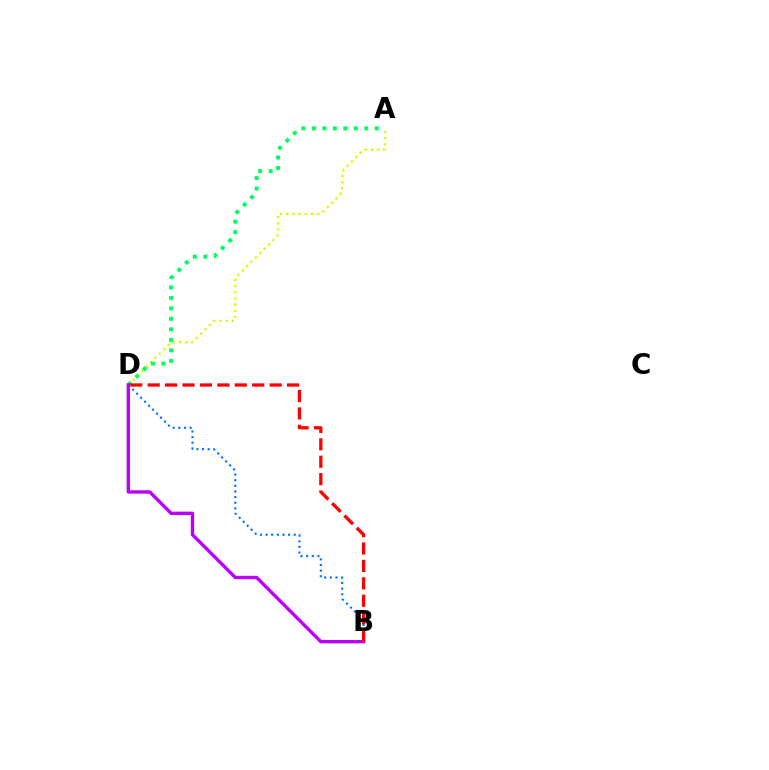{('A', 'D'): [{'color': '#d1ff00', 'line_style': 'dotted', 'thickness': 1.68}, {'color': '#00ff5c', 'line_style': 'dotted', 'thickness': 2.85}], ('B', 'D'): [{'color': '#0074ff', 'line_style': 'dotted', 'thickness': 1.53}, {'color': '#b900ff', 'line_style': 'solid', 'thickness': 2.42}, {'color': '#ff0000', 'line_style': 'dashed', 'thickness': 2.37}]}